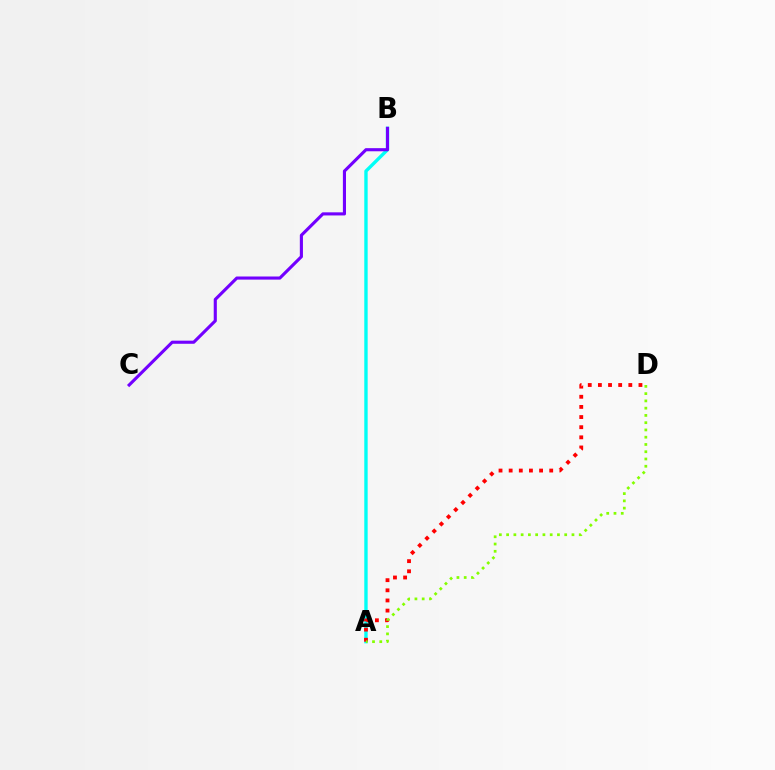{('A', 'B'): [{'color': '#00fff6', 'line_style': 'solid', 'thickness': 2.43}], ('B', 'C'): [{'color': '#7200ff', 'line_style': 'solid', 'thickness': 2.24}], ('A', 'D'): [{'color': '#ff0000', 'line_style': 'dotted', 'thickness': 2.75}, {'color': '#84ff00', 'line_style': 'dotted', 'thickness': 1.97}]}